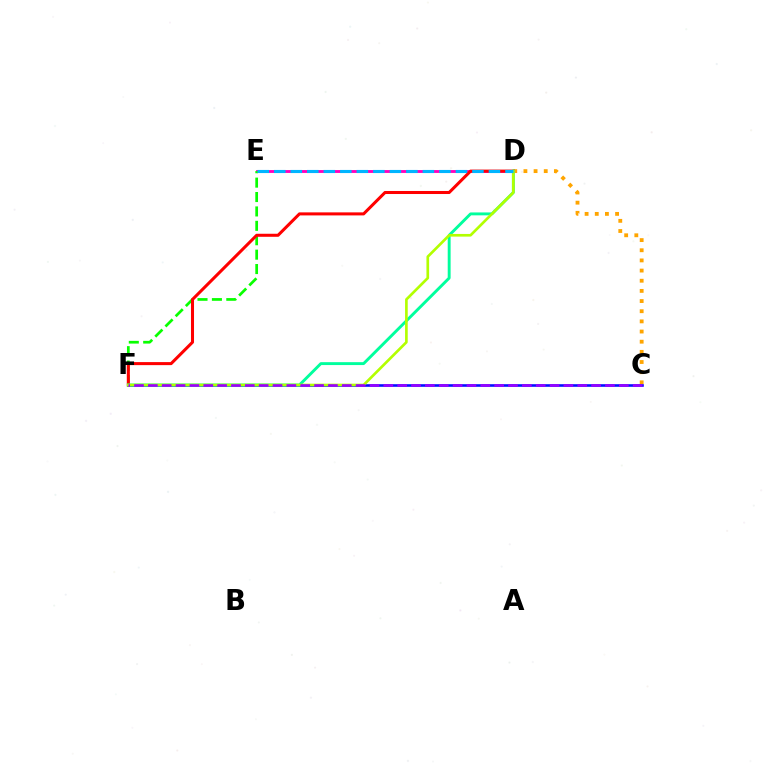{('C', 'D'): [{'color': '#ffa500', 'line_style': 'dotted', 'thickness': 2.76}], ('D', 'E'): [{'color': '#ff00bd', 'line_style': 'solid', 'thickness': 2.05}, {'color': '#00b5ff', 'line_style': 'dashed', 'thickness': 2.24}], ('C', 'F'): [{'color': '#0010ff', 'line_style': 'solid', 'thickness': 1.87}, {'color': '#9b00ff', 'line_style': 'dashed', 'thickness': 1.88}], ('E', 'F'): [{'color': '#08ff00', 'line_style': 'dashed', 'thickness': 1.96}], ('D', 'F'): [{'color': '#ff0000', 'line_style': 'solid', 'thickness': 2.19}, {'color': '#00ff9d', 'line_style': 'solid', 'thickness': 2.09}, {'color': '#b3ff00', 'line_style': 'solid', 'thickness': 1.92}]}